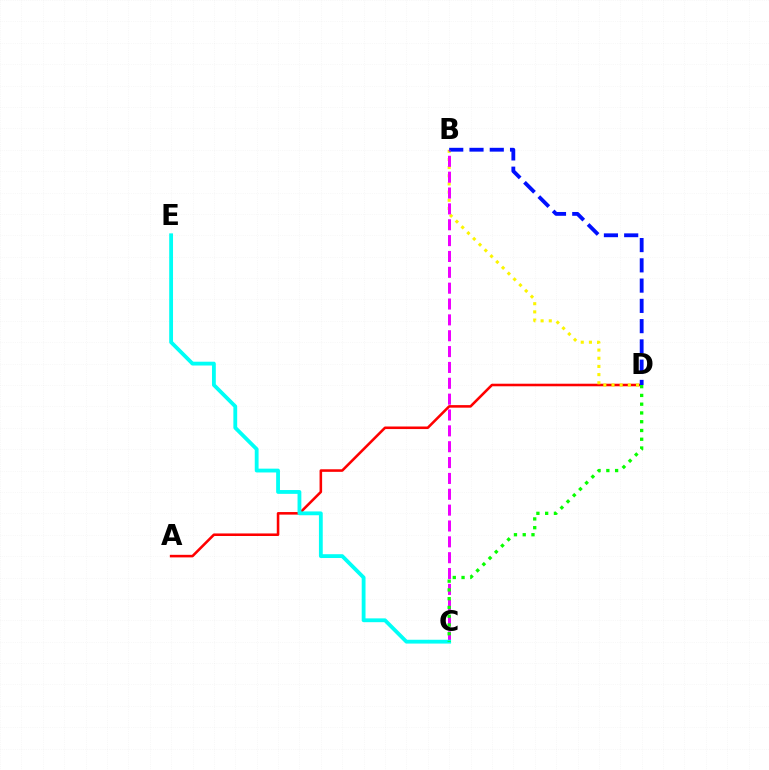{('A', 'D'): [{'color': '#ff0000', 'line_style': 'solid', 'thickness': 1.85}], ('B', 'D'): [{'color': '#fcf500', 'line_style': 'dotted', 'thickness': 2.22}, {'color': '#0010ff', 'line_style': 'dashed', 'thickness': 2.75}], ('B', 'C'): [{'color': '#ee00ff', 'line_style': 'dashed', 'thickness': 2.15}], ('C', 'E'): [{'color': '#00fff6', 'line_style': 'solid', 'thickness': 2.75}], ('C', 'D'): [{'color': '#08ff00', 'line_style': 'dotted', 'thickness': 2.38}]}